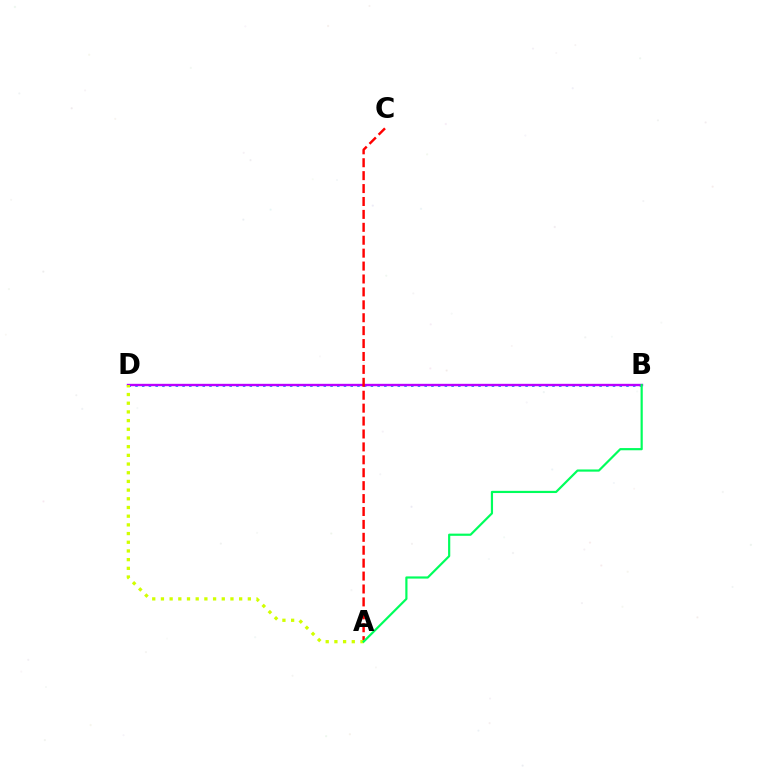{('B', 'D'): [{'color': '#0074ff', 'line_style': 'dotted', 'thickness': 1.83}, {'color': '#b900ff', 'line_style': 'solid', 'thickness': 1.71}], ('A', 'C'): [{'color': '#ff0000', 'line_style': 'dashed', 'thickness': 1.75}], ('A', 'D'): [{'color': '#d1ff00', 'line_style': 'dotted', 'thickness': 2.36}], ('A', 'B'): [{'color': '#00ff5c', 'line_style': 'solid', 'thickness': 1.58}]}